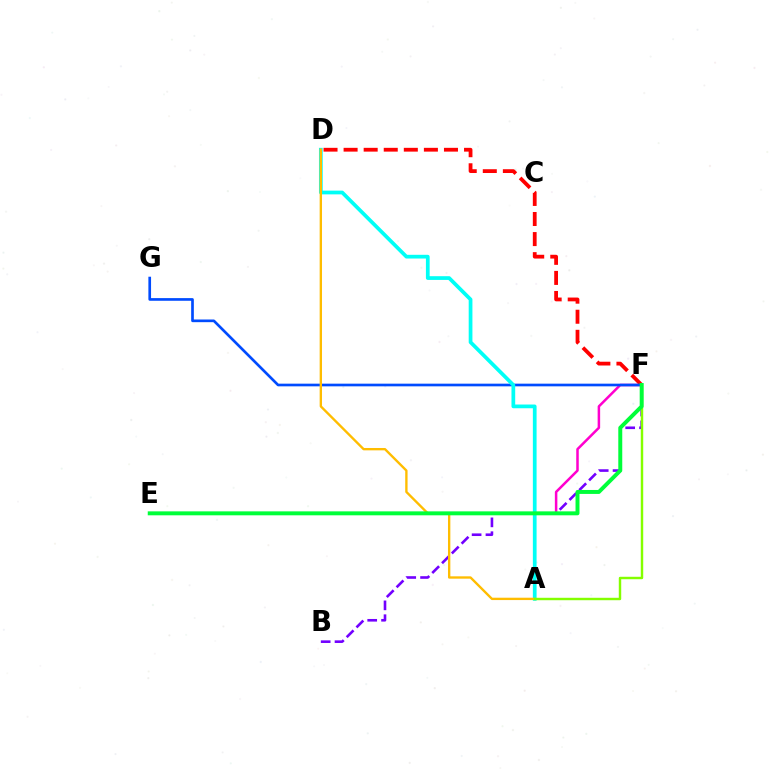{('B', 'F'): [{'color': '#7200ff', 'line_style': 'dashed', 'thickness': 1.88}], ('E', 'F'): [{'color': '#ff00cf', 'line_style': 'solid', 'thickness': 1.81}, {'color': '#00ff39', 'line_style': 'solid', 'thickness': 2.85}], ('D', 'F'): [{'color': '#ff0000', 'line_style': 'dashed', 'thickness': 2.73}], ('F', 'G'): [{'color': '#004bff', 'line_style': 'solid', 'thickness': 1.92}], ('A', 'D'): [{'color': '#00fff6', 'line_style': 'solid', 'thickness': 2.69}, {'color': '#ffbd00', 'line_style': 'solid', 'thickness': 1.7}], ('A', 'F'): [{'color': '#84ff00', 'line_style': 'solid', 'thickness': 1.75}]}